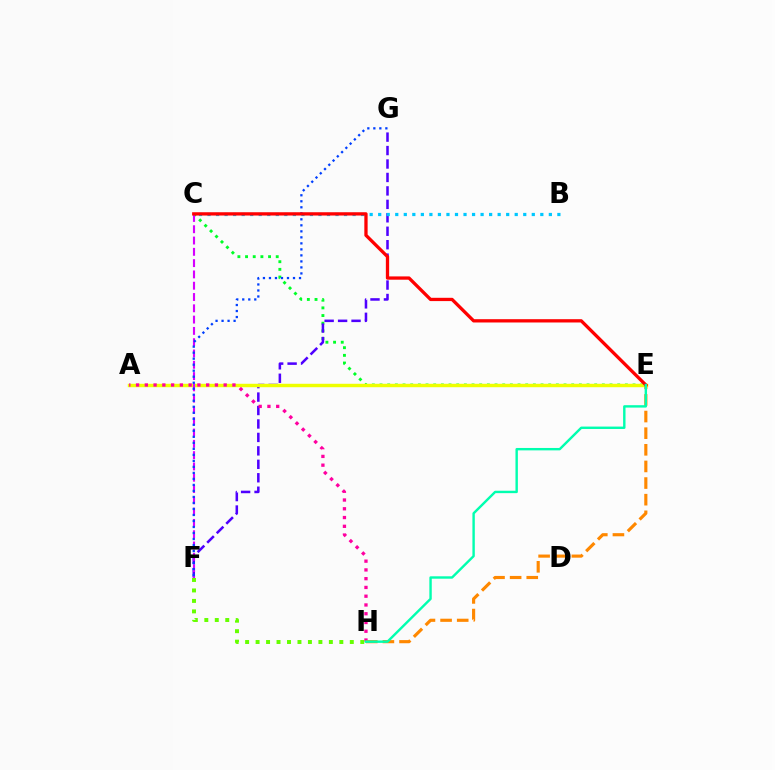{('C', 'E'): [{'color': '#00ff27', 'line_style': 'dotted', 'thickness': 2.08}, {'color': '#ff0000', 'line_style': 'solid', 'thickness': 2.37}], ('F', 'G'): [{'color': '#4f00ff', 'line_style': 'dashed', 'thickness': 1.83}, {'color': '#003fff', 'line_style': 'dotted', 'thickness': 1.63}], ('A', 'E'): [{'color': '#eeff00', 'line_style': 'solid', 'thickness': 2.47}], ('A', 'H'): [{'color': '#ff00a0', 'line_style': 'dotted', 'thickness': 2.38}], ('F', 'H'): [{'color': '#66ff00', 'line_style': 'dotted', 'thickness': 2.84}], ('C', 'F'): [{'color': '#d600ff', 'line_style': 'dashed', 'thickness': 1.53}], ('E', 'H'): [{'color': '#ff8800', 'line_style': 'dashed', 'thickness': 2.26}, {'color': '#00ffaf', 'line_style': 'solid', 'thickness': 1.73}], ('B', 'C'): [{'color': '#00c7ff', 'line_style': 'dotted', 'thickness': 2.32}]}